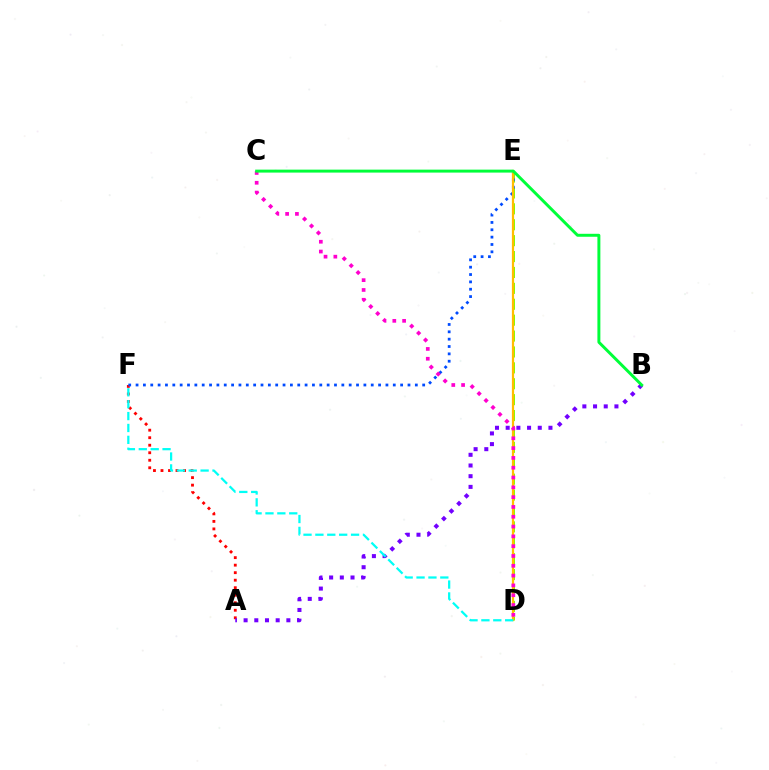{('D', 'E'): [{'color': '#84ff00', 'line_style': 'dashed', 'thickness': 2.16}, {'color': '#ffbd00', 'line_style': 'solid', 'thickness': 1.6}], ('A', 'F'): [{'color': '#ff0000', 'line_style': 'dotted', 'thickness': 2.04}], ('E', 'F'): [{'color': '#004bff', 'line_style': 'dotted', 'thickness': 2.0}], ('C', 'D'): [{'color': '#ff00cf', 'line_style': 'dotted', 'thickness': 2.66}], ('A', 'B'): [{'color': '#7200ff', 'line_style': 'dotted', 'thickness': 2.9}], ('B', 'C'): [{'color': '#00ff39', 'line_style': 'solid', 'thickness': 2.13}], ('D', 'F'): [{'color': '#00fff6', 'line_style': 'dashed', 'thickness': 1.61}]}